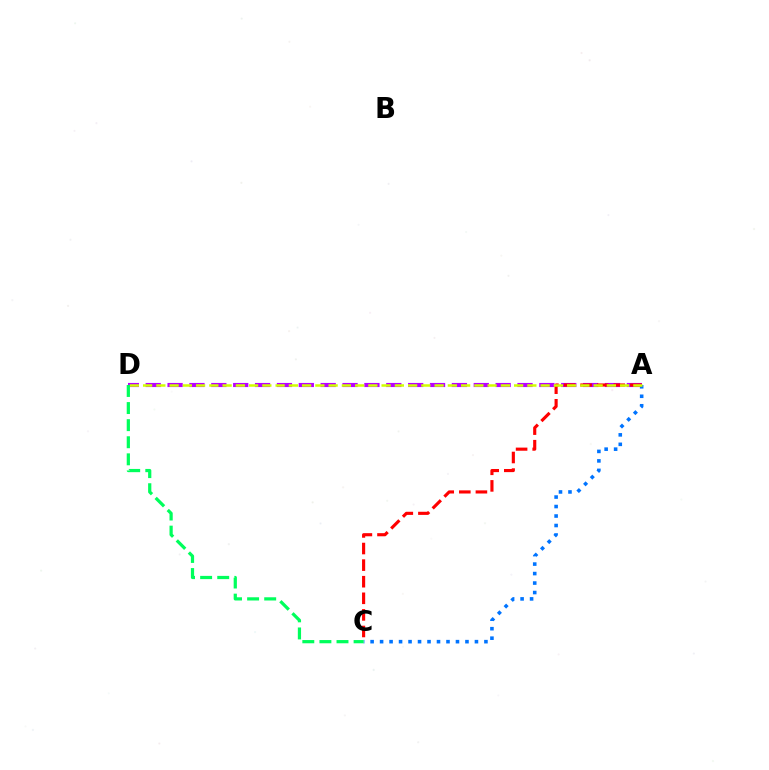{('A', 'D'): [{'color': '#b900ff', 'line_style': 'dashed', 'thickness': 2.97}, {'color': '#d1ff00', 'line_style': 'dashed', 'thickness': 1.8}], ('A', 'C'): [{'color': '#0074ff', 'line_style': 'dotted', 'thickness': 2.58}, {'color': '#ff0000', 'line_style': 'dashed', 'thickness': 2.25}], ('C', 'D'): [{'color': '#00ff5c', 'line_style': 'dashed', 'thickness': 2.32}]}